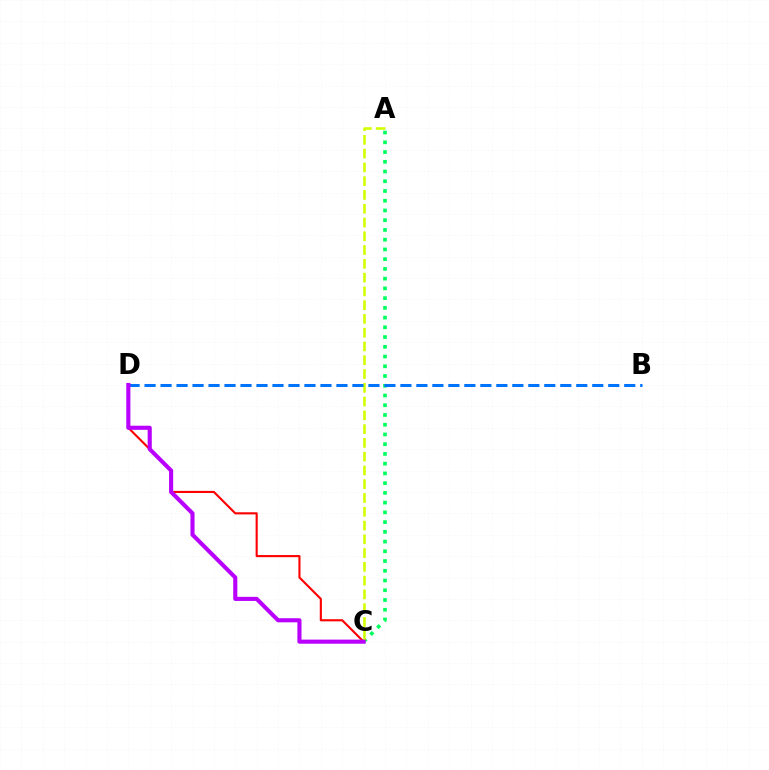{('A', 'C'): [{'color': '#00ff5c', 'line_style': 'dotted', 'thickness': 2.65}, {'color': '#d1ff00', 'line_style': 'dashed', 'thickness': 1.87}], ('C', 'D'): [{'color': '#ff0000', 'line_style': 'solid', 'thickness': 1.53}, {'color': '#b900ff', 'line_style': 'solid', 'thickness': 2.96}], ('B', 'D'): [{'color': '#0074ff', 'line_style': 'dashed', 'thickness': 2.17}]}